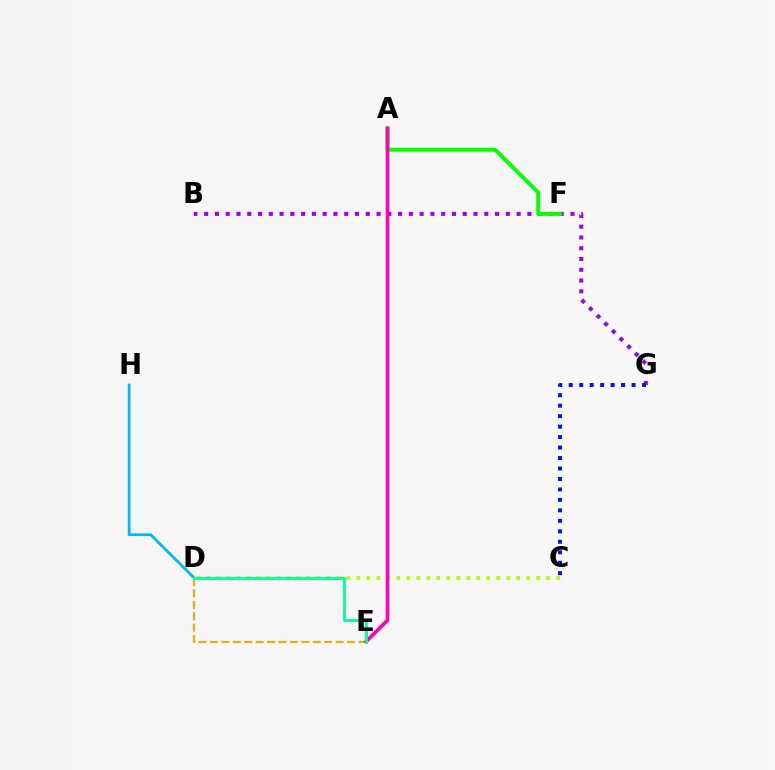{('D', 'H'): [{'color': '#00b5ff', 'line_style': 'solid', 'thickness': 1.96}], ('D', 'E'): [{'color': '#ffa500', 'line_style': 'dashed', 'thickness': 1.55}, {'color': '#00ff9d', 'line_style': 'solid', 'thickness': 2.05}], ('C', 'D'): [{'color': '#b3ff00', 'line_style': 'dotted', 'thickness': 2.71}], ('B', 'G'): [{'color': '#9b00ff', 'line_style': 'dotted', 'thickness': 2.93}], ('C', 'G'): [{'color': '#0010ff', 'line_style': 'dotted', 'thickness': 2.84}], ('A', 'F'): [{'color': '#08ff00', 'line_style': 'solid', 'thickness': 2.83}], ('A', 'E'): [{'color': '#ff0000', 'line_style': 'dotted', 'thickness': 1.66}, {'color': '#ff00bd', 'line_style': 'solid', 'thickness': 2.61}]}